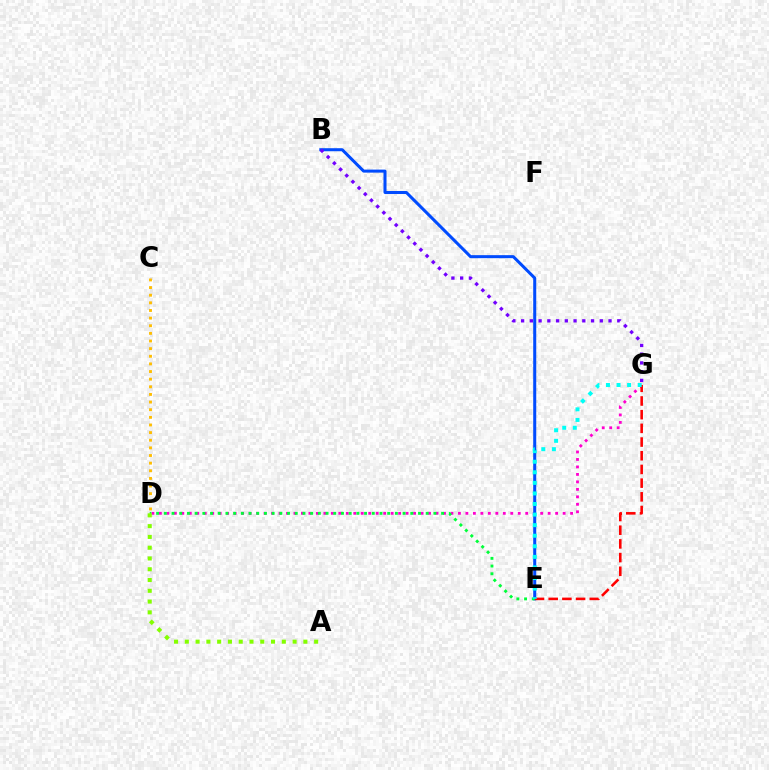{('C', 'D'): [{'color': '#ffbd00', 'line_style': 'dotted', 'thickness': 2.07}], ('D', 'G'): [{'color': '#ff00cf', 'line_style': 'dotted', 'thickness': 2.03}], ('B', 'E'): [{'color': '#004bff', 'line_style': 'solid', 'thickness': 2.18}], ('E', 'G'): [{'color': '#ff0000', 'line_style': 'dashed', 'thickness': 1.86}, {'color': '#00fff6', 'line_style': 'dotted', 'thickness': 2.87}], ('D', 'E'): [{'color': '#00ff39', 'line_style': 'dotted', 'thickness': 2.09}], ('A', 'D'): [{'color': '#84ff00', 'line_style': 'dotted', 'thickness': 2.93}], ('B', 'G'): [{'color': '#7200ff', 'line_style': 'dotted', 'thickness': 2.38}]}